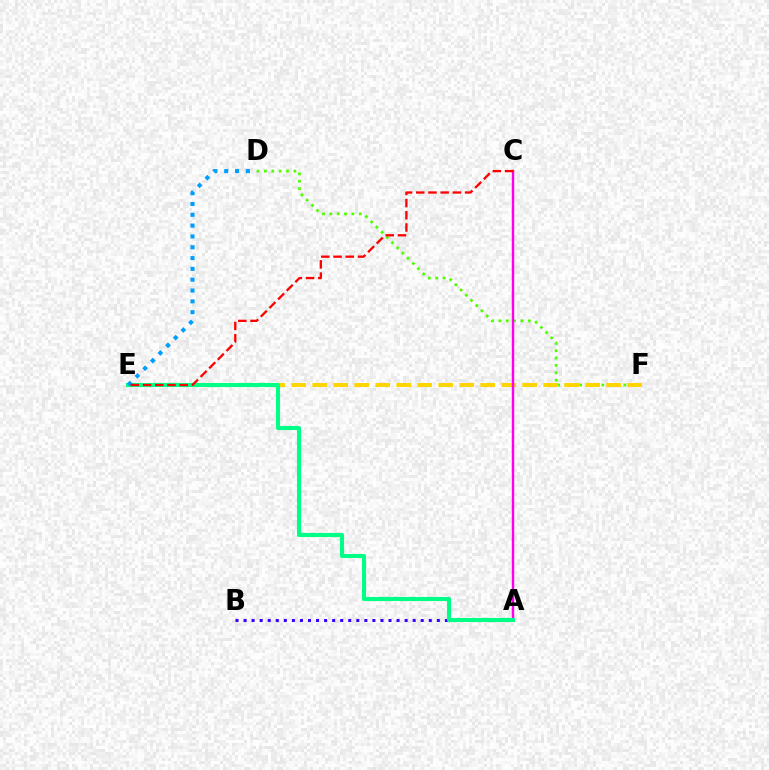{('D', 'F'): [{'color': '#4fff00', 'line_style': 'dotted', 'thickness': 2.0}], ('E', 'F'): [{'color': '#ffd500', 'line_style': 'dashed', 'thickness': 2.85}], ('A', 'B'): [{'color': '#3700ff', 'line_style': 'dotted', 'thickness': 2.19}], ('A', 'C'): [{'color': '#ff00ed', 'line_style': 'solid', 'thickness': 1.74}], ('A', 'E'): [{'color': '#00ff86', 'line_style': 'solid', 'thickness': 2.94}], ('D', 'E'): [{'color': '#009eff', 'line_style': 'dotted', 'thickness': 2.94}], ('C', 'E'): [{'color': '#ff0000', 'line_style': 'dashed', 'thickness': 1.66}]}